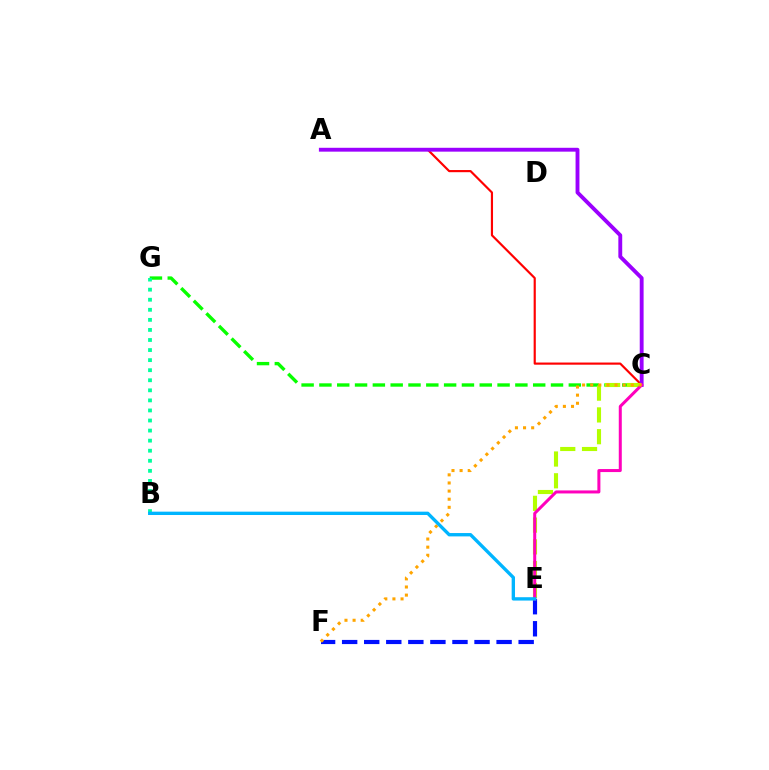{('C', 'G'): [{'color': '#08ff00', 'line_style': 'dashed', 'thickness': 2.42}], ('A', 'C'): [{'color': '#ff0000', 'line_style': 'solid', 'thickness': 1.56}, {'color': '#9b00ff', 'line_style': 'solid', 'thickness': 2.78}], ('E', 'F'): [{'color': '#0010ff', 'line_style': 'dashed', 'thickness': 3.0}], ('B', 'G'): [{'color': '#00ff9d', 'line_style': 'dotted', 'thickness': 2.73}], ('C', 'E'): [{'color': '#b3ff00', 'line_style': 'dashed', 'thickness': 2.96}, {'color': '#ff00bd', 'line_style': 'solid', 'thickness': 2.17}], ('C', 'F'): [{'color': '#ffa500', 'line_style': 'dotted', 'thickness': 2.21}], ('B', 'E'): [{'color': '#00b5ff', 'line_style': 'solid', 'thickness': 2.41}]}